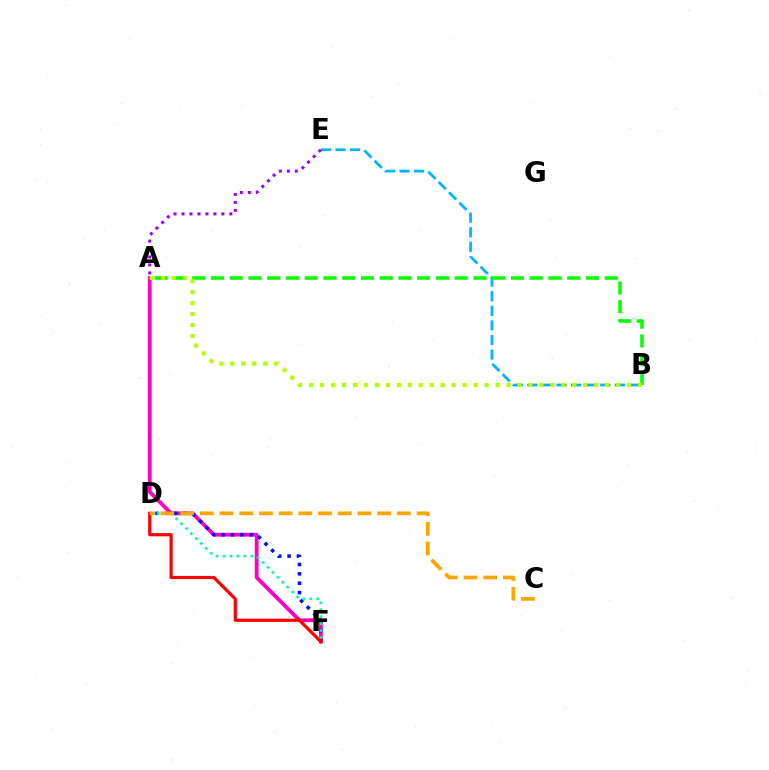{('B', 'E'): [{'color': '#00b5ff', 'line_style': 'dashed', 'thickness': 1.98}], ('A', 'F'): [{'color': '#ff00bd', 'line_style': 'solid', 'thickness': 2.73}], ('D', 'F'): [{'color': '#0010ff', 'line_style': 'dotted', 'thickness': 2.54}, {'color': '#ff0000', 'line_style': 'solid', 'thickness': 2.29}, {'color': '#00ff9d', 'line_style': 'dotted', 'thickness': 1.89}], ('A', 'E'): [{'color': '#9b00ff', 'line_style': 'dotted', 'thickness': 2.17}], ('A', 'B'): [{'color': '#08ff00', 'line_style': 'dashed', 'thickness': 2.55}, {'color': '#b3ff00', 'line_style': 'dotted', 'thickness': 2.98}], ('C', 'D'): [{'color': '#ffa500', 'line_style': 'dashed', 'thickness': 2.68}]}